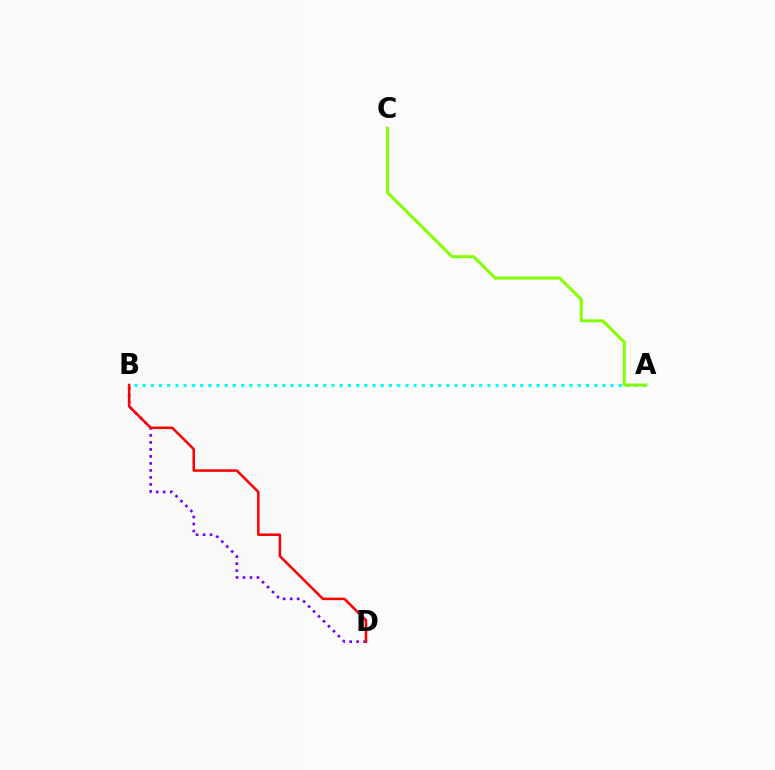{('A', 'B'): [{'color': '#00fff6', 'line_style': 'dotted', 'thickness': 2.23}], ('B', 'D'): [{'color': '#7200ff', 'line_style': 'dotted', 'thickness': 1.9}, {'color': '#ff0000', 'line_style': 'solid', 'thickness': 1.81}], ('A', 'C'): [{'color': '#84ff00', 'line_style': 'solid', 'thickness': 2.17}]}